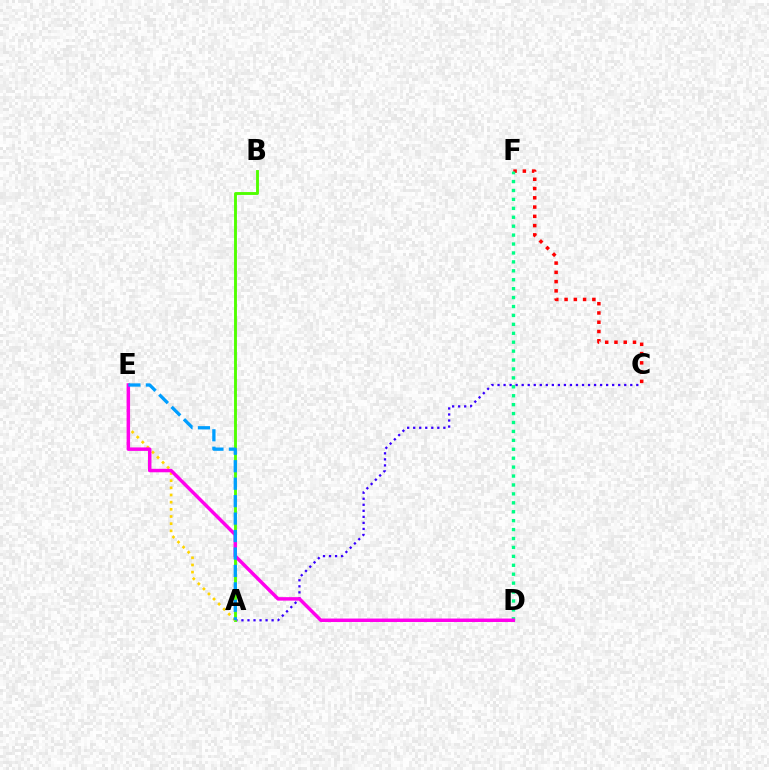{('C', 'F'): [{'color': '#ff0000', 'line_style': 'dotted', 'thickness': 2.52}], ('A', 'C'): [{'color': '#3700ff', 'line_style': 'dotted', 'thickness': 1.64}], ('A', 'B'): [{'color': '#4fff00', 'line_style': 'solid', 'thickness': 2.07}], ('D', 'F'): [{'color': '#00ff86', 'line_style': 'dotted', 'thickness': 2.42}], ('A', 'E'): [{'color': '#ffd500', 'line_style': 'dotted', 'thickness': 1.95}, {'color': '#009eff', 'line_style': 'dashed', 'thickness': 2.37}], ('D', 'E'): [{'color': '#ff00ed', 'line_style': 'solid', 'thickness': 2.5}]}